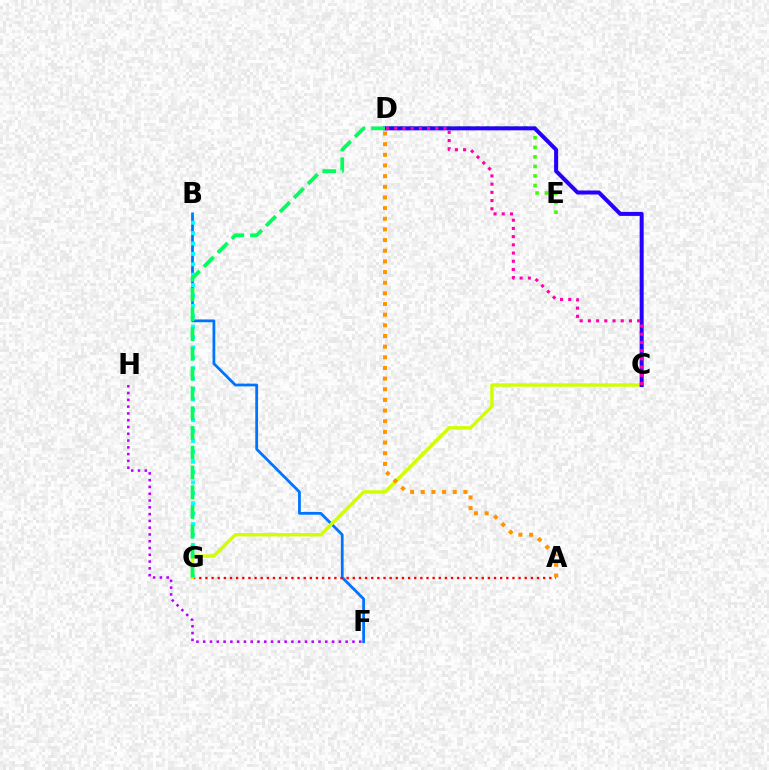{('B', 'F'): [{'color': '#0074ff', 'line_style': 'solid', 'thickness': 1.99}], ('A', 'G'): [{'color': '#ff0000', 'line_style': 'dotted', 'thickness': 1.67}], ('B', 'G'): [{'color': '#00fff6', 'line_style': 'dotted', 'thickness': 2.82}], ('D', 'E'): [{'color': '#3dff00', 'line_style': 'dotted', 'thickness': 2.59}], ('C', 'G'): [{'color': '#d1ff00', 'line_style': 'solid', 'thickness': 2.45}], ('C', 'D'): [{'color': '#2500ff', 'line_style': 'solid', 'thickness': 2.89}, {'color': '#ff00ac', 'line_style': 'dotted', 'thickness': 2.23}], ('A', 'D'): [{'color': '#ff9400', 'line_style': 'dotted', 'thickness': 2.9}], ('D', 'G'): [{'color': '#00ff5c', 'line_style': 'dashed', 'thickness': 2.68}], ('F', 'H'): [{'color': '#b900ff', 'line_style': 'dotted', 'thickness': 1.84}]}